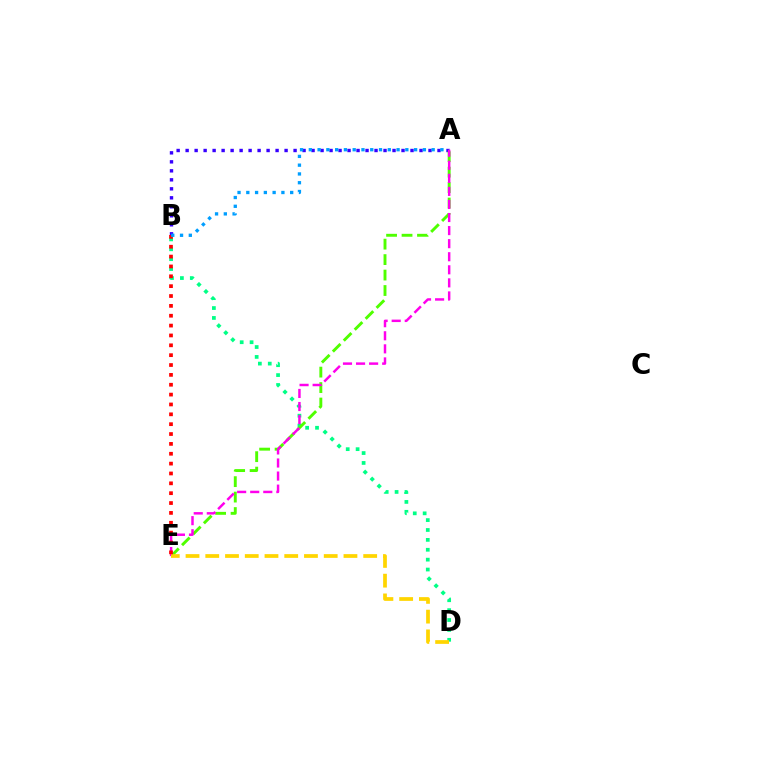{('A', 'B'): [{'color': '#3700ff', 'line_style': 'dotted', 'thickness': 2.44}, {'color': '#009eff', 'line_style': 'dotted', 'thickness': 2.38}], ('B', 'D'): [{'color': '#00ff86', 'line_style': 'dotted', 'thickness': 2.69}], ('A', 'E'): [{'color': '#4fff00', 'line_style': 'dashed', 'thickness': 2.1}, {'color': '#ff00ed', 'line_style': 'dashed', 'thickness': 1.78}], ('D', 'E'): [{'color': '#ffd500', 'line_style': 'dashed', 'thickness': 2.68}], ('B', 'E'): [{'color': '#ff0000', 'line_style': 'dotted', 'thickness': 2.68}]}